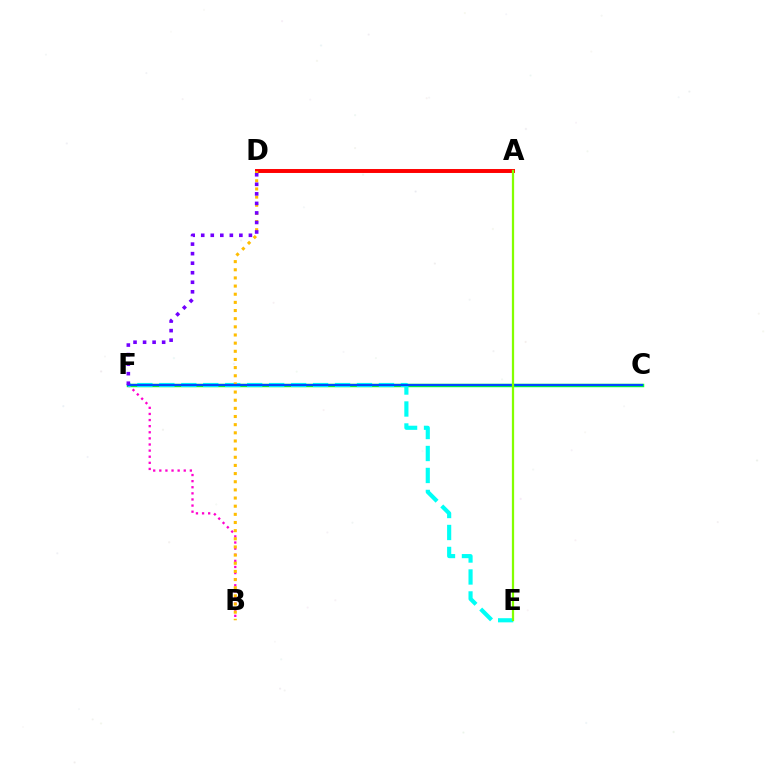{('A', 'D'): [{'color': '#ff0000', 'line_style': 'solid', 'thickness': 2.84}], ('C', 'F'): [{'color': '#00ff39', 'line_style': 'solid', 'thickness': 2.49}, {'color': '#004bff', 'line_style': 'solid', 'thickness': 1.57}], ('B', 'F'): [{'color': '#ff00cf', 'line_style': 'dotted', 'thickness': 1.66}], ('E', 'F'): [{'color': '#00fff6', 'line_style': 'dashed', 'thickness': 2.98}], ('B', 'D'): [{'color': '#ffbd00', 'line_style': 'dotted', 'thickness': 2.22}], ('D', 'F'): [{'color': '#7200ff', 'line_style': 'dotted', 'thickness': 2.59}], ('A', 'E'): [{'color': '#84ff00', 'line_style': 'solid', 'thickness': 1.62}]}